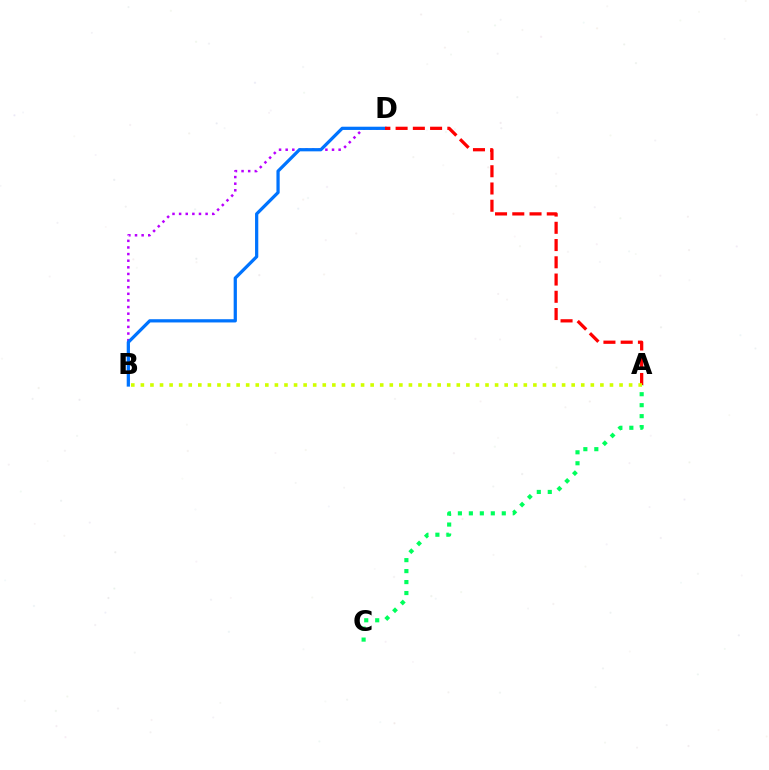{('A', 'C'): [{'color': '#00ff5c', 'line_style': 'dotted', 'thickness': 2.98}], ('B', 'D'): [{'color': '#b900ff', 'line_style': 'dotted', 'thickness': 1.8}, {'color': '#0074ff', 'line_style': 'solid', 'thickness': 2.33}], ('A', 'D'): [{'color': '#ff0000', 'line_style': 'dashed', 'thickness': 2.34}], ('A', 'B'): [{'color': '#d1ff00', 'line_style': 'dotted', 'thickness': 2.6}]}